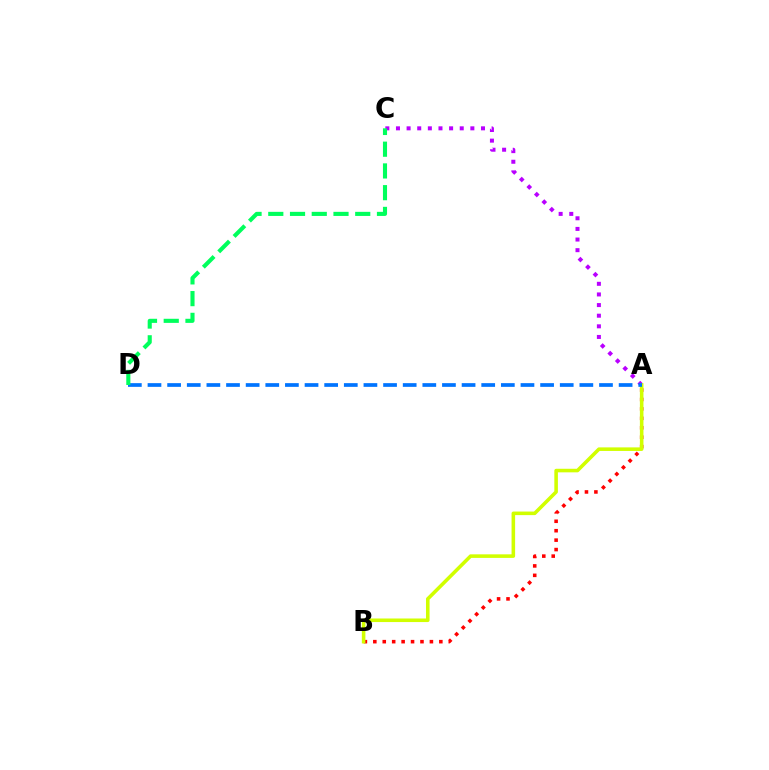{('A', 'B'): [{'color': '#ff0000', 'line_style': 'dotted', 'thickness': 2.56}, {'color': '#d1ff00', 'line_style': 'solid', 'thickness': 2.57}], ('A', 'C'): [{'color': '#b900ff', 'line_style': 'dotted', 'thickness': 2.89}], ('A', 'D'): [{'color': '#0074ff', 'line_style': 'dashed', 'thickness': 2.67}], ('C', 'D'): [{'color': '#00ff5c', 'line_style': 'dashed', 'thickness': 2.95}]}